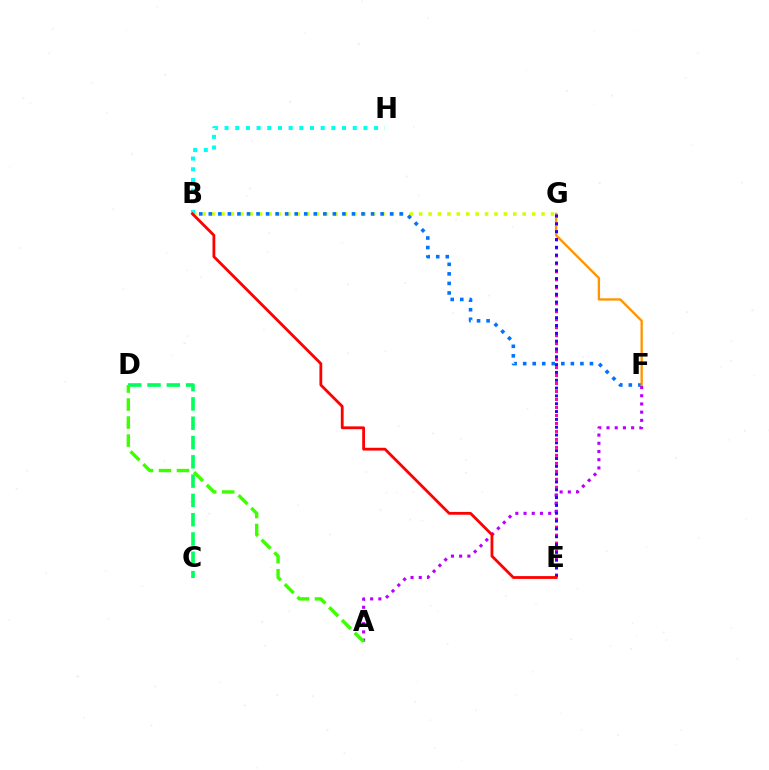{('B', 'G'): [{'color': '#d1ff00', 'line_style': 'dotted', 'thickness': 2.56}], ('E', 'G'): [{'color': '#ff00ac', 'line_style': 'dotted', 'thickness': 2.17}, {'color': '#2500ff', 'line_style': 'dotted', 'thickness': 2.13}], ('B', 'F'): [{'color': '#0074ff', 'line_style': 'dotted', 'thickness': 2.59}], ('C', 'D'): [{'color': '#00ff5c', 'line_style': 'dashed', 'thickness': 2.62}], ('B', 'H'): [{'color': '#00fff6', 'line_style': 'dotted', 'thickness': 2.9}], ('A', 'F'): [{'color': '#b900ff', 'line_style': 'dotted', 'thickness': 2.23}], ('A', 'D'): [{'color': '#3dff00', 'line_style': 'dashed', 'thickness': 2.45}], ('F', 'G'): [{'color': '#ff9400', 'line_style': 'solid', 'thickness': 1.68}], ('B', 'E'): [{'color': '#ff0000', 'line_style': 'solid', 'thickness': 2.01}]}